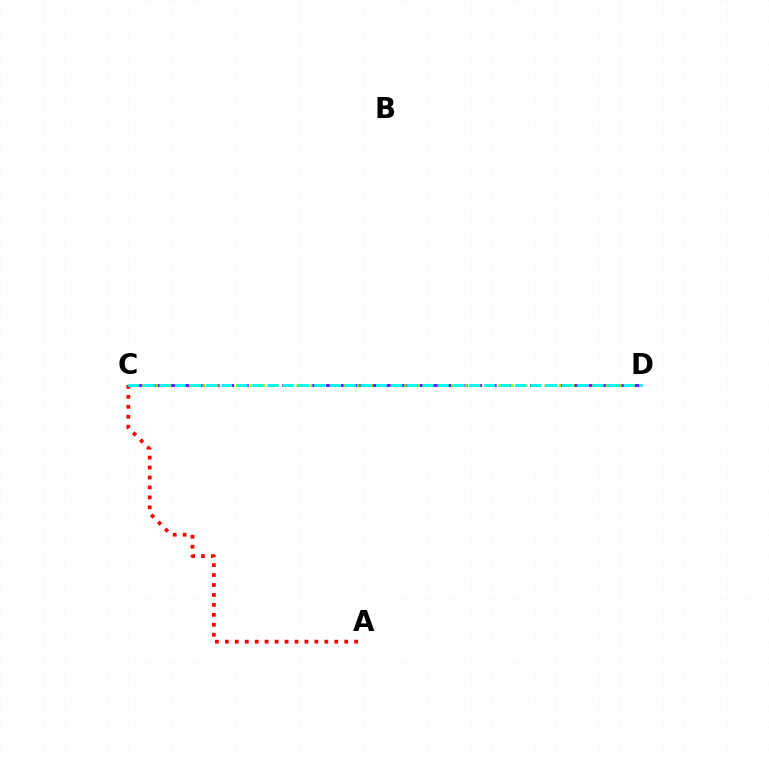{('A', 'C'): [{'color': '#ff0000', 'line_style': 'dotted', 'thickness': 2.7}], ('C', 'D'): [{'color': '#7200ff', 'line_style': 'dashed', 'thickness': 1.98}, {'color': '#84ff00', 'line_style': 'dotted', 'thickness': 1.83}, {'color': '#00fff6', 'line_style': 'dashed', 'thickness': 2.1}]}